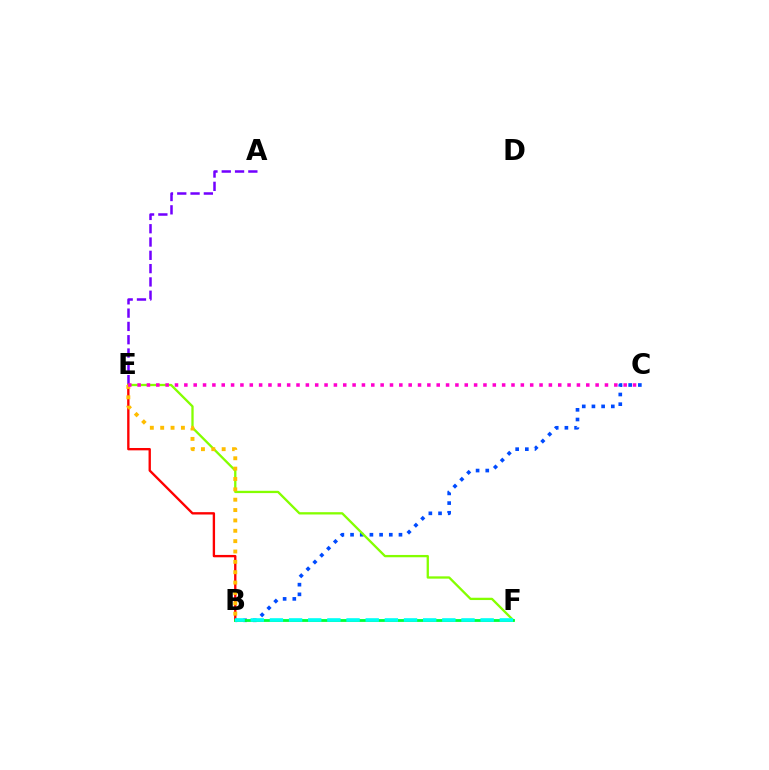{('A', 'E'): [{'color': '#7200ff', 'line_style': 'dashed', 'thickness': 1.81}], ('B', 'E'): [{'color': '#ff0000', 'line_style': 'solid', 'thickness': 1.69}, {'color': '#ffbd00', 'line_style': 'dotted', 'thickness': 2.81}], ('B', 'C'): [{'color': '#004bff', 'line_style': 'dotted', 'thickness': 2.63}], ('E', 'F'): [{'color': '#84ff00', 'line_style': 'solid', 'thickness': 1.66}], ('B', 'F'): [{'color': '#00ff39', 'line_style': 'solid', 'thickness': 2.03}, {'color': '#00fff6', 'line_style': 'dashed', 'thickness': 2.6}], ('C', 'E'): [{'color': '#ff00cf', 'line_style': 'dotted', 'thickness': 2.54}]}